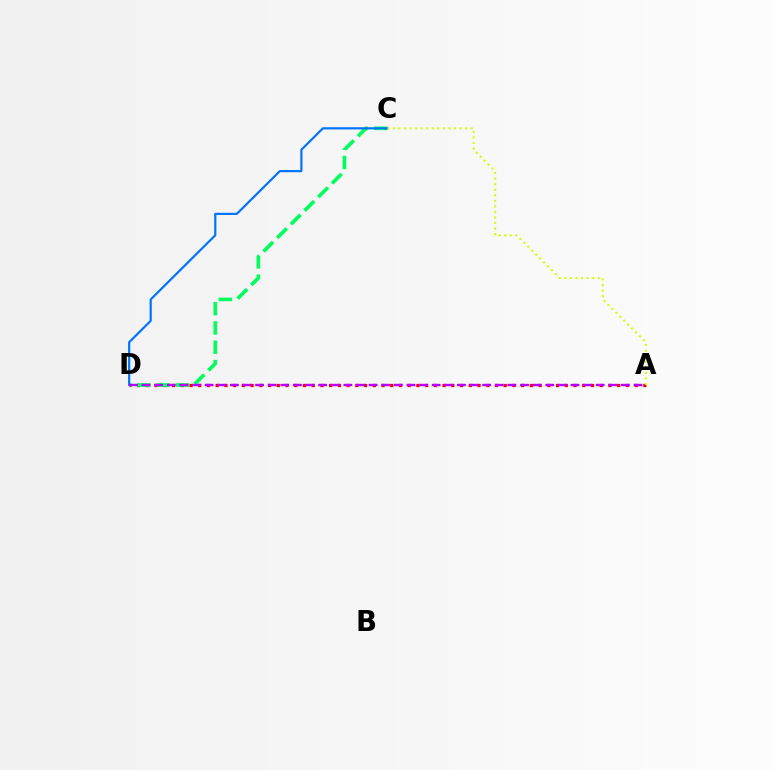{('A', 'D'): [{'color': '#ff0000', 'line_style': 'dotted', 'thickness': 2.37}, {'color': '#b900ff', 'line_style': 'dashed', 'thickness': 1.71}], ('C', 'D'): [{'color': '#00ff5c', 'line_style': 'dashed', 'thickness': 2.62}, {'color': '#0074ff', 'line_style': 'solid', 'thickness': 1.58}], ('A', 'C'): [{'color': '#d1ff00', 'line_style': 'dotted', 'thickness': 1.51}]}